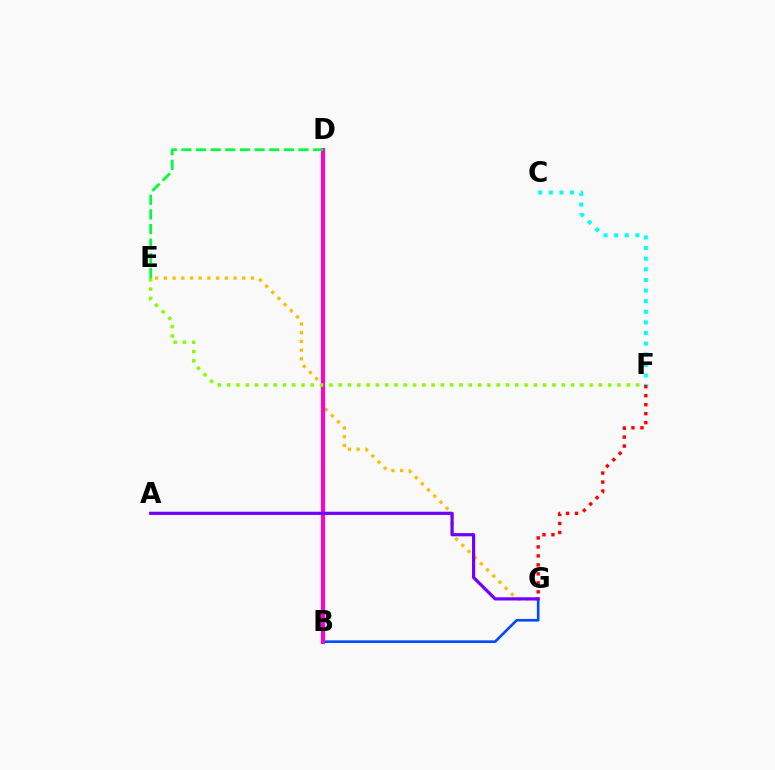{('E', 'G'): [{'color': '#ffbd00', 'line_style': 'dotted', 'thickness': 2.37}], ('B', 'G'): [{'color': '#004bff', 'line_style': 'solid', 'thickness': 1.9}], ('B', 'D'): [{'color': '#ff00cf', 'line_style': 'solid', 'thickness': 2.94}], ('A', 'G'): [{'color': '#7200ff', 'line_style': 'solid', 'thickness': 2.31}], ('E', 'F'): [{'color': '#84ff00', 'line_style': 'dotted', 'thickness': 2.53}], ('D', 'E'): [{'color': '#00ff39', 'line_style': 'dashed', 'thickness': 1.99}], ('C', 'F'): [{'color': '#00fff6', 'line_style': 'dotted', 'thickness': 2.88}], ('F', 'G'): [{'color': '#ff0000', 'line_style': 'dotted', 'thickness': 2.44}]}